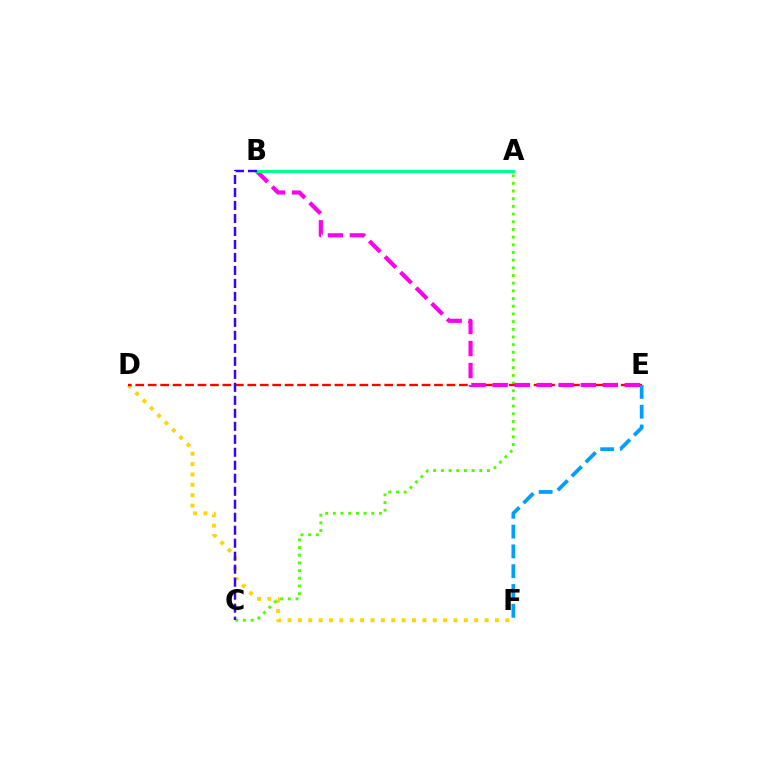{('D', 'F'): [{'color': '#ffd500', 'line_style': 'dotted', 'thickness': 2.82}], ('A', 'C'): [{'color': '#4fff00', 'line_style': 'dotted', 'thickness': 2.09}], ('D', 'E'): [{'color': '#ff0000', 'line_style': 'dashed', 'thickness': 1.69}], ('E', 'F'): [{'color': '#009eff', 'line_style': 'dashed', 'thickness': 2.69}], ('B', 'E'): [{'color': '#ff00ed', 'line_style': 'dashed', 'thickness': 2.99}], ('A', 'B'): [{'color': '#00ff86', 'line_style': 'solid', 'thickness': 2.17}], ('B', 'C'): [{'color': '#3700ff', 'line_style': 'dashed', 'thickness': 1.76}]}